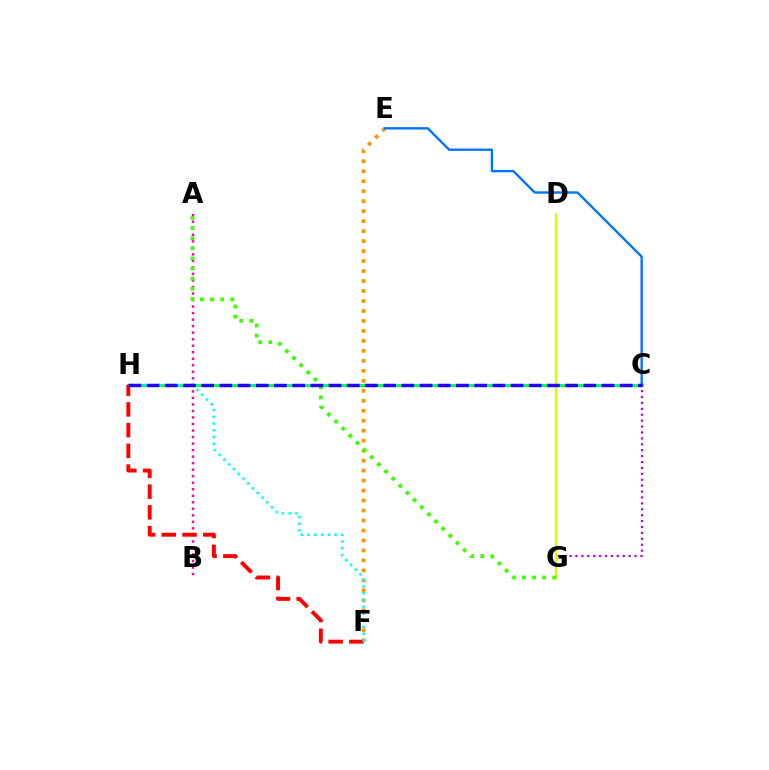{('C', 'G'): [{'color': '#b900ff', 'line_style': 'dotted', 'thickness': 1.61}], ('A', 'B'): [{'color': '#ff00ac', 'line_style': 'dotted', 'thickness': 1.77}], ('E', 'F'): [{'color': '#ff9400', 'line_style': 'dotted', 'thickness': 2.71}], ('C', 'H'): [{'color': '#00ff5c', 'line_style': 'solid', 'thickness': 2.24}, {'color': '#2500ff', 'line_style': 'dashed', 'thickness': 2.47}], ('F', 'H'): [{'color': '#ff0000', 'line_style': 'dashed', 'thickness': 2.82}, {'color': '#00fff6', 'line_style': 'dotted', 'thickness': 1.83}], ('D', 'G'): [{'color': '#d1ff00', 'line_style': 'solid', 'thickness': 1.56}], ('C', 'E'): [{'color': '#0074ff', 'line_style': 'solid', 'thickness': 1.71}], ('A', 'G'): [{'color': '#3dff00', 'line_style': 'dotted', 'thickness': 2.74}]}